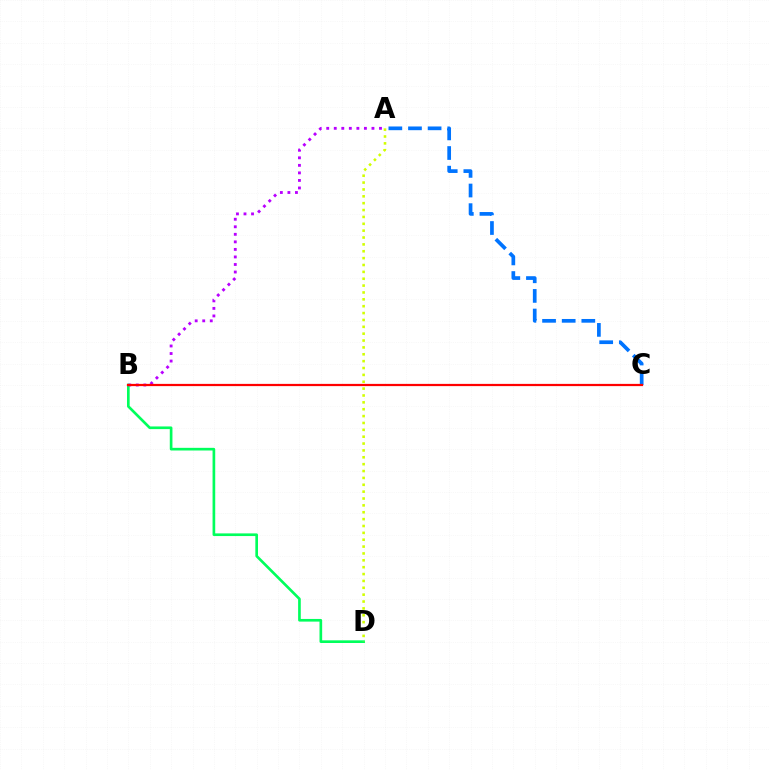{('B', 'D'): [{'color': '#00ff5c', 'line_style': 'solid', 'thickness': 1.92}], ('A', 'D'): [{'color': '#d1ff00', 'line_style': 'dotted', 'thickness': 1.87}], ('A', 'B'): [{'color': '#b900ff', 'line_style': 'dotted', 'thickness': 2.05}], ('A', 'C'): [{'color': '#0074ff', 'line_style': 'dashed', 'thickness': 2.67}], ('B', 'C'): [{'color': '#ff0000', 'line_style': 'solid', 'thickness': 1.6}]}